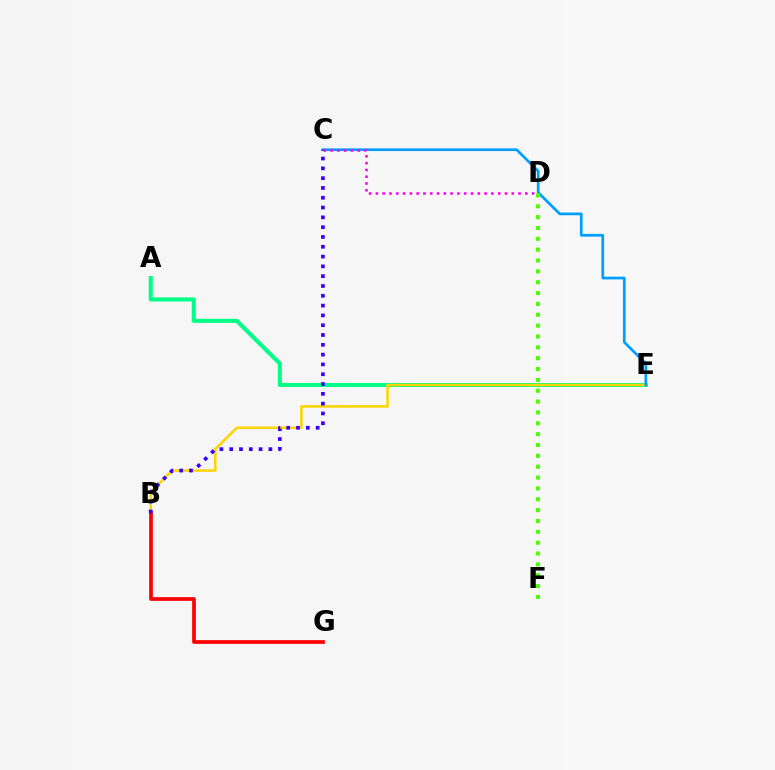{('A', 'E'): [{'color': '#00ff86', 'line_style': 'solid', 'thickness': 2.91}], ('B', 'E'): [{'color': '#ffd500', 'line_style': 'solid', 'thickness': 1.83}], ('C', 'E'): [{'color': '#009eff', 'line_style': 'solid', 'thickness': 1.96}], ('D', 'F'): [{'color': '#4fff00', 'line_style': 'dotted', 'thickness': 2.95}], ('B', 'G'): [{'color': '#ff0000', 'line_style': 'solid', 'thickness': 2.66}], ('B', 'C'): [{'color': '#3700ff', 'line_style': 'dotted', 'thickness': 2.66}], ('C', 'D'): [{'color': '#ff00ed', 'line_style': 'dotted', 'thickness': 1.85}]}